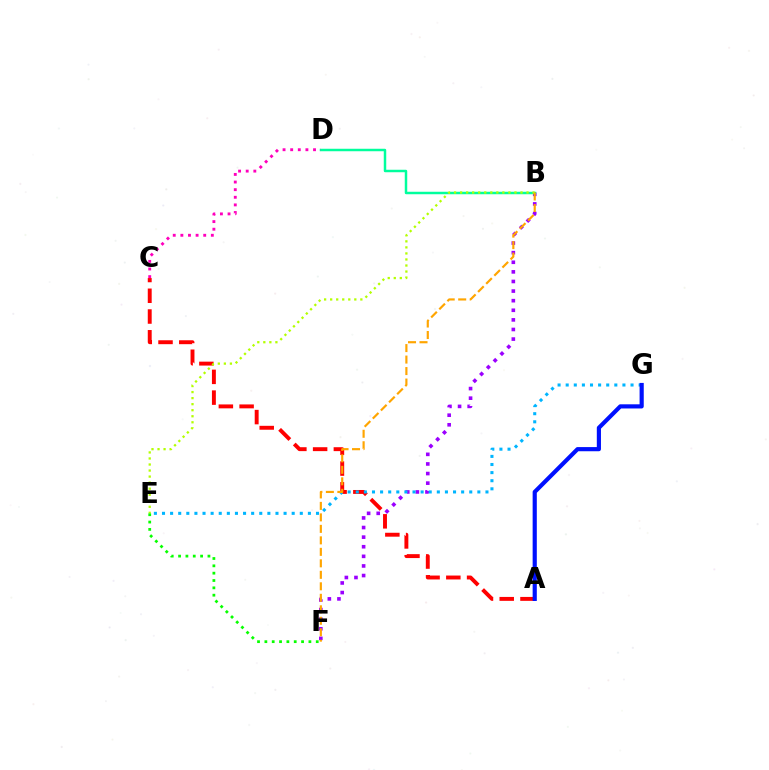{('B', 'F'): [{'color': '#9b00ff', 'line_style': 'dotted', 'thickness': 2.61}, {'color': '#ffa500', 'line_style': 'dashed', 'thickness': 1.56}], ('A', 'C'): [{'color': '#ff0000', 'line_style': 'dashed', 'thickness': 2.82}], ('B', 'D'): [{'color': '#00ff9d', 'line_style': 'solid', 'thickness': 1.78}], ('E', 'G'): [{'color': '#00b5ff', 'line_style': 'dotted', 'thickness': 2.2}], ('A', 'G'): [{'color': '#0010ff', 'line_style': 'solid', 'thickness': 3.0}], ('C', 'D'): [{'color': '#ff00bd', 'line_style': 'dotted', 'thickness': 2.07}], ('B', 'E'): [{'color': '#b3ff00', 'line_style': 'dotted', 'thickness': 1.64}], ('E', 'F'): [{'color': '#08ff00', 'line_style': 'dotted', 'thickness': 1.99}]}